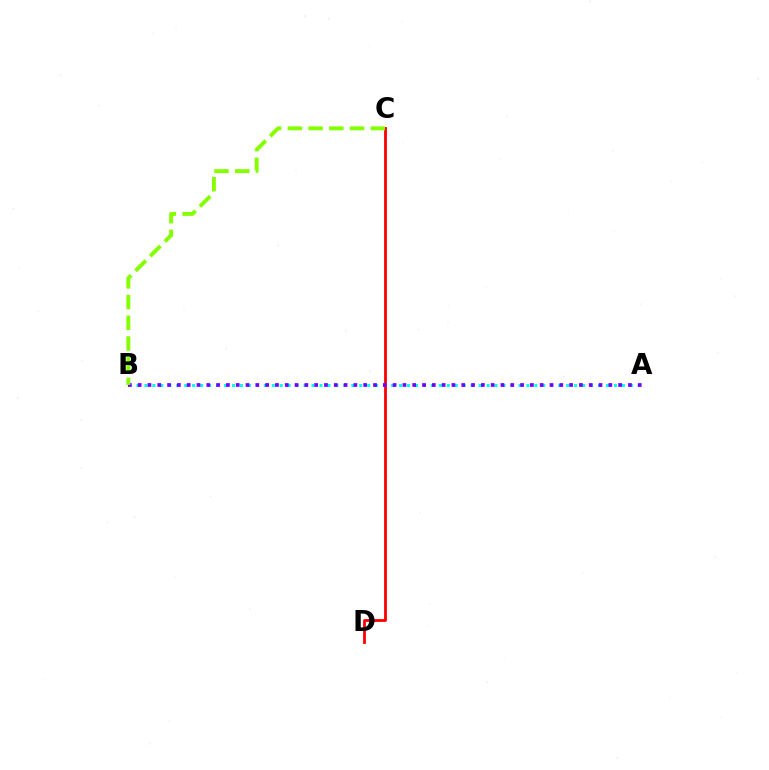{('A', 'B'): [{'color': '#00fff6', 'line_style': 'dotted', 'thickness': 2.16}, {'color': '#7200ff', 'line_style': 'dotted', 'thickness': 2.66}], ('C', 'D'): [{'color': '#ff0000', 'line_style': 'solid', 'thickness': 2.02}], ('B', 'C'): [{'color': '#84ff00', 'line_style': 'dashed', 'thickness': 2.82}]}